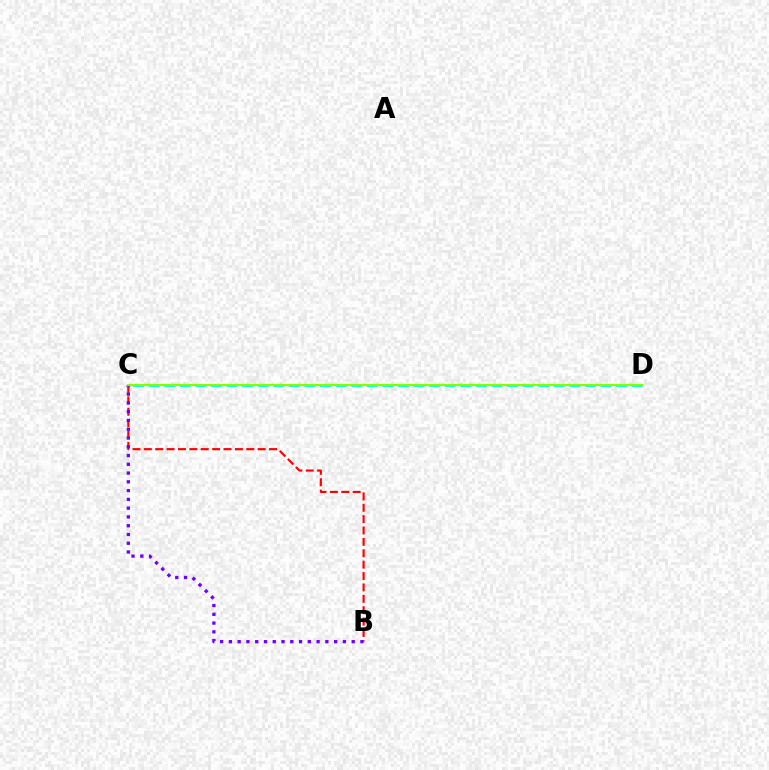{('C', 'D'): [{'color': '#00fff6', 'line_style': 'dashed', 'thickness': 2.12}, {'color': '#84ff00', 'line_style': 'solid', 'thickness': 1.61}], ('B', 'C'): [{'color': '#ff0000', 'line_style': 'dashed', 'thickness': 1.55}, {'color': '#7200ff', 'line_style': 'dotted', 'thickness': 2.38}]}